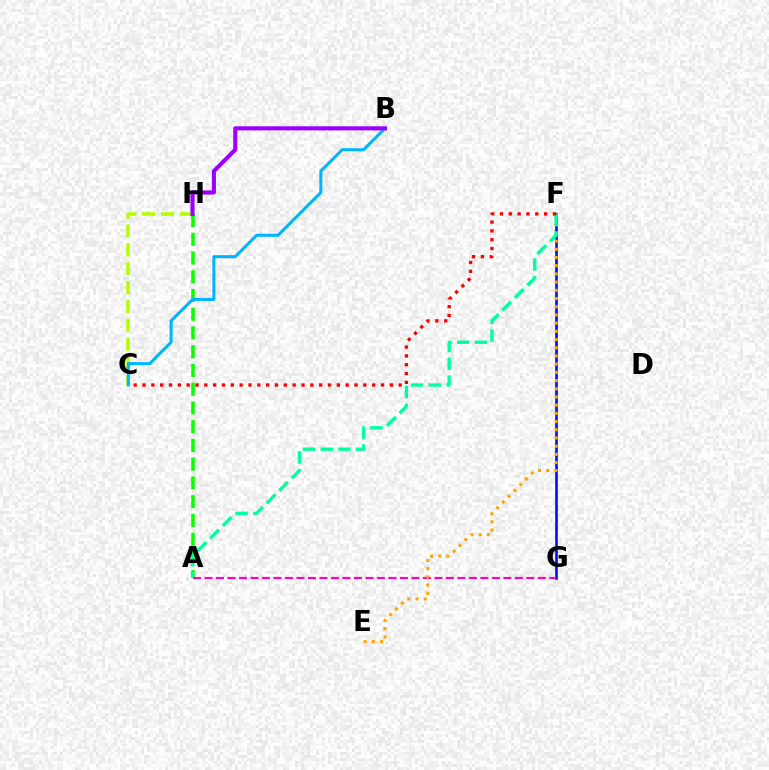{('F', 'G'): [{'color': '#0010ff', 'line_style': 'solid', 'thickness': 1.9}], ('C', 'H'): [{'color': '#b3ff00', 'line_style': 'dashed', 'thickness': 2.56}], ('A', 'H'): [{'color': '#08ff00', 'line_style': 'dashed', 'thickness': 2.55}], ('A', 'G'): [{'color': '#ff00bd', 'line_style': 'dashed', 'thickness': 1.56}], ('E', 'F'): [{'color': '#ffa500', 'line_style': 'dotted', 'thickness': 2.23}], ('A', 'F'): [{'color': '#00ff9d', 'line_style': 'dashed', 'thickness': 2.41}], ('B', 'C'): [{'color': '#00b5ff', 'line_style': 'solid', 'thickness': 2.19}], ('C', 'F'): [{'color': '#ff0000', 'line_style': 'dotted', 'thickness': 2.4}], ('B', 'H'): [{'color': '#9b00ff', 'line_style': 'solid', 'thickness': 2.97}]}